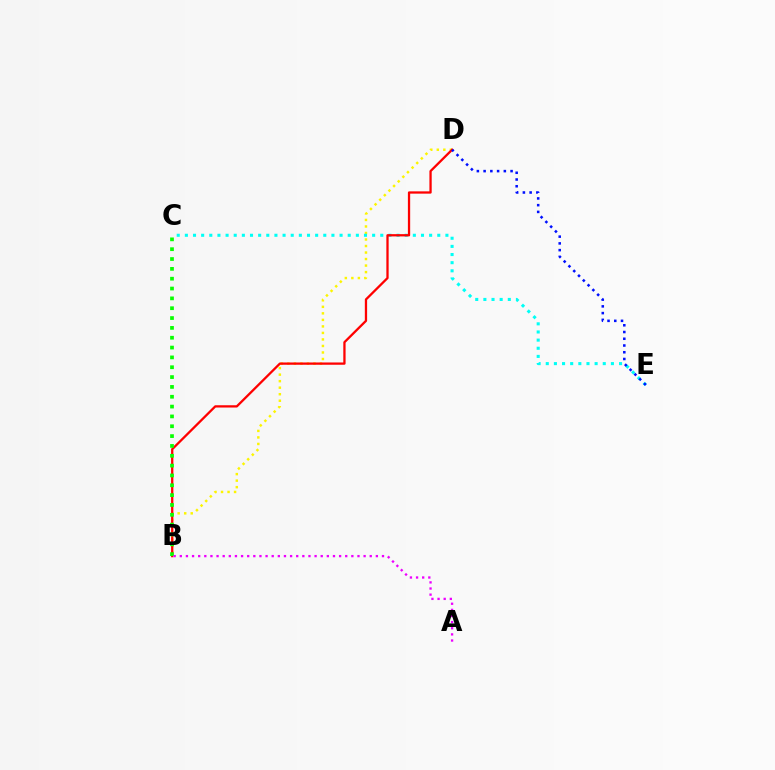{('B', 'D'): [{'color': '#fcf500', 'line_style': 'dotted', 'thickness': 1.77}, {'color': '#ff0000', 'line_style': 'solid', 'thickness': 1.65}], ('C', 'E'): [{'color': '#00fff6', 'line_style': 'dotted', 'thickness': 2.21}], ('B', 'C'): [{'color': '#08ff00', 'line_style': 'dotted', 'thickness': 2.67}], ('A', 'B'): [{'color': '#ee00ff', 'line_style': 'dotted', 'thickness': 1.66}], ('D', 'E'): [{'color': '#0010ff', 'line_style': 'dotted', 'thickness': 1.83}]}